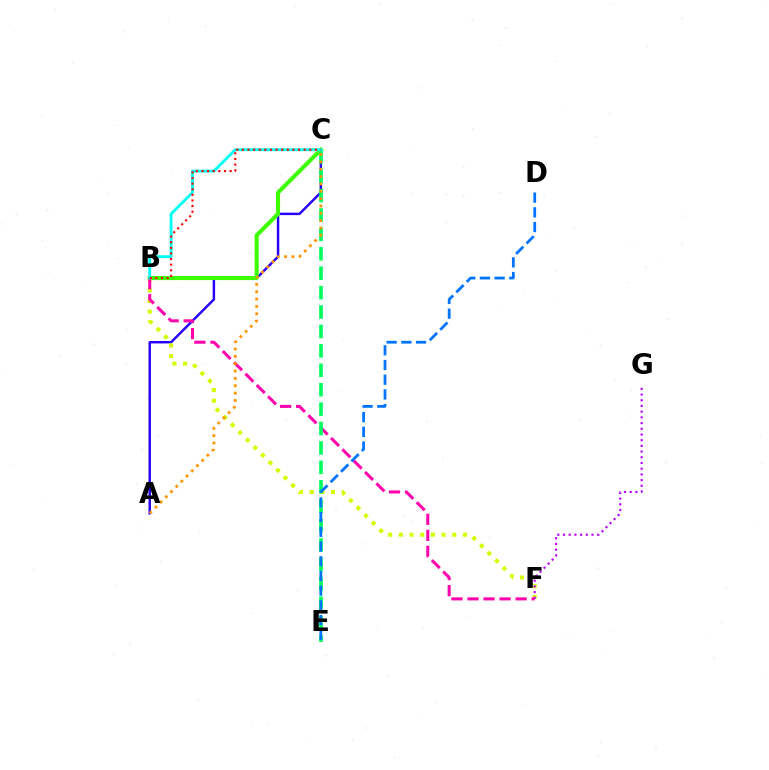{('A', 'C'): [{'color': '#2500ff', 'line_style': 'solid', 'thickness': 1.76}, {'color': '#ff9400', 'line_style': 'dotted', 'thickness': 2.0}], ('B', 'C'): [{'color': '#3dff00', 'line_style': 'solid', 'thickness': 2.92}, {'color': '#00fff6', 'line_style': 'solid', 'thickness': 2.06}, {'color': '#ff0000', 'line_style': 'dotted', 'thickness': 1.53}], ('B', 'F'): [{'color': '#d1ff00', 'line_style': 'dotted', 'thickness': 2.9}, {'color': '#ff00ac', 'line_style': 'dashed', 'thickness': 2.18}], ('F', 'G'): [{'color': '#b900ff', 'line_style': 'dotted', 'thickness': 1.55}], ('C', 'E'): [{'color': '#00ff5c', 'line_style': 'dashed', 'thickness': 2.64}], ('D', 'E'): [{'color': '#0074ff', 'line_style': 'dashed', 'thickness': 2.0}]}